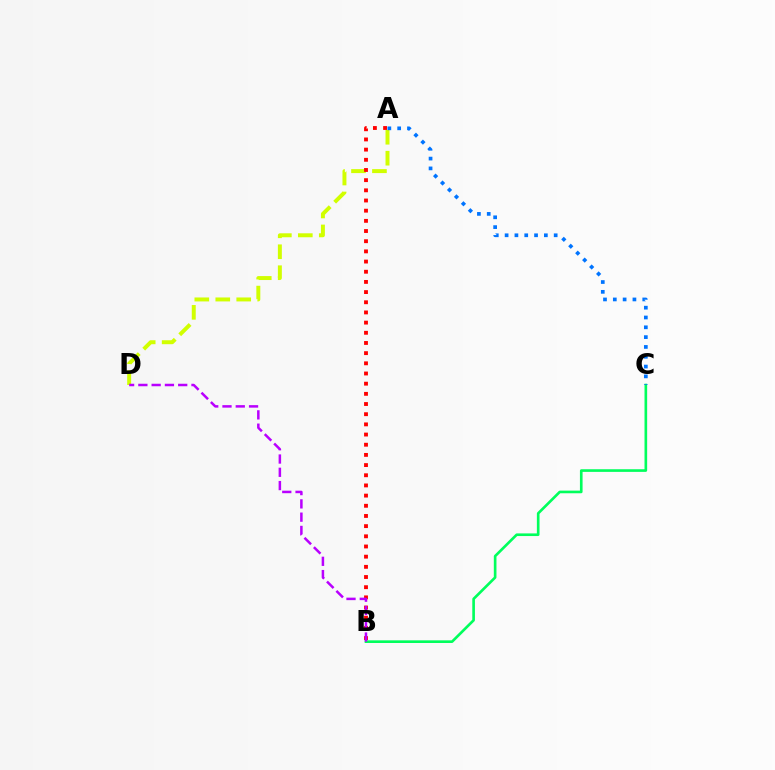{('A', 'D'): [{'color': '#d1ff00', 'line_style': 'dashed', 'thickness': 2.85}], ('A', 'B'): [{'color': '#ff0000', 'line_style': 'dotted', 'thickness': 2.76}], ('B', 'C'): [{'color': '#00ff5c', 'line_style': 'solid', 'thickness': 1.91}], ('A', 'C'): [{'color': '#0074ff', 'line_style': 'dotted', 'thickness': 2.67}], ('B', 'D'): [{'color': '#b900ff', 'line_style': 'dashed', 'thickness': 1.8}]}